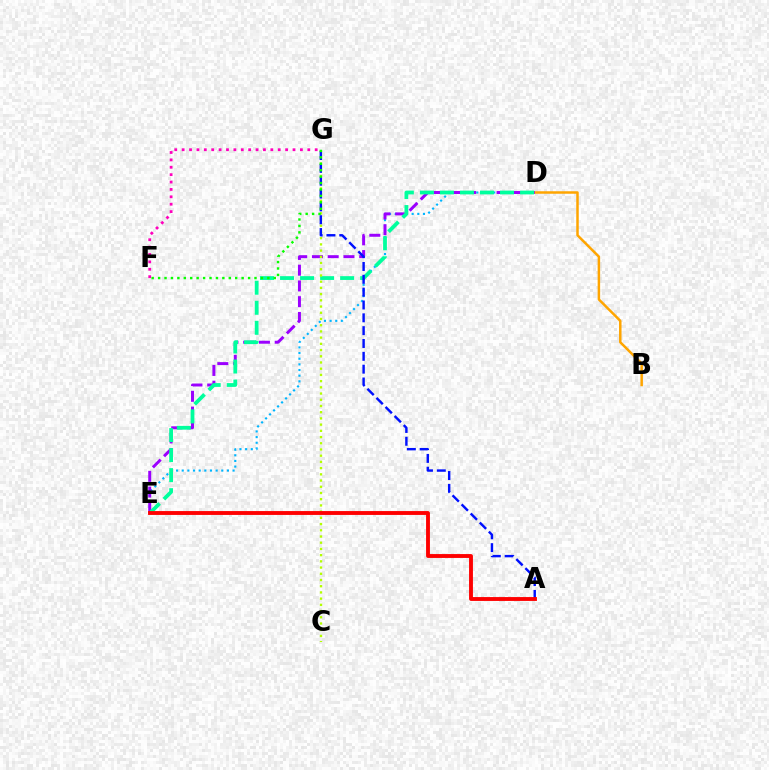{('D', 'E'): [{'color': '#00b5ff', 'line_style': 'dotted', 'thickness': 1.54}, {'color': '#9b00ff', 'line_style': 'dashed', 'thickness': 2.14}, {'color': '#00ff9d', 'line_style': 'dashed', 'thickness': 2.72}], ('B', 'D'): [{'color': '#ffa500', 'line_style': 'solid', 'thickness': 1.79}], ('C', 'G'): [{'color': '#b3ff00', 'line_style': 'dotted', 'thickness': 1.69}], ('A', 'G'): [{'color': '#0010ff', 'line_style': 'dashed', 'thickness': 1.74}], ('A', 'E'): [{'color': '#ff0000', 'line_style': 'solid', 'thickness': 2.79}], ('F', 'G'): [{'color': '#08ff00', 'line_style': 'dotted', 'thickness': 1.75}, {'color': '#ff00bd', 'line_style': 'dotted', 'thickness': 2.01}]}